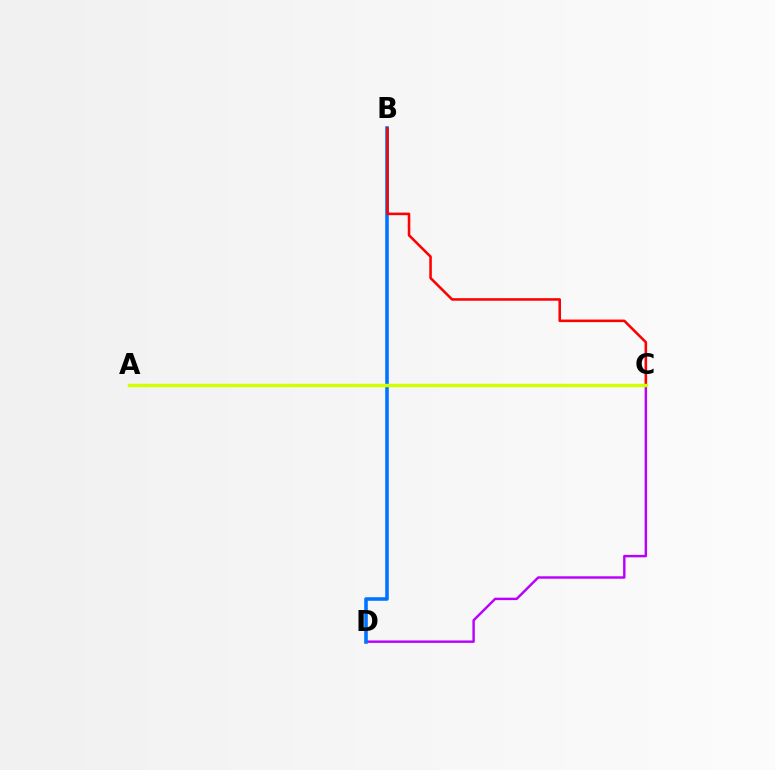{('C', 'D'): [{'color': '#b900ff', 'line_style': 'solid', 'thickness': 1.75}], ('B', 'D'): [{'color': '#0074ff', 'line_style': 'solid', 'thickness': 2.57}], ('B', 'C'): [{'color': '#ff0000', 'line_style': 'solid', 'thickness': 1.84}], ('A', 'C'): [{'color': '#00ff5c', 'line_style': 'dotted', 'thickness': 1.8}, {'color': '#d1ff00', 'line_style': 'solid', 'thickness': 2.45}]}